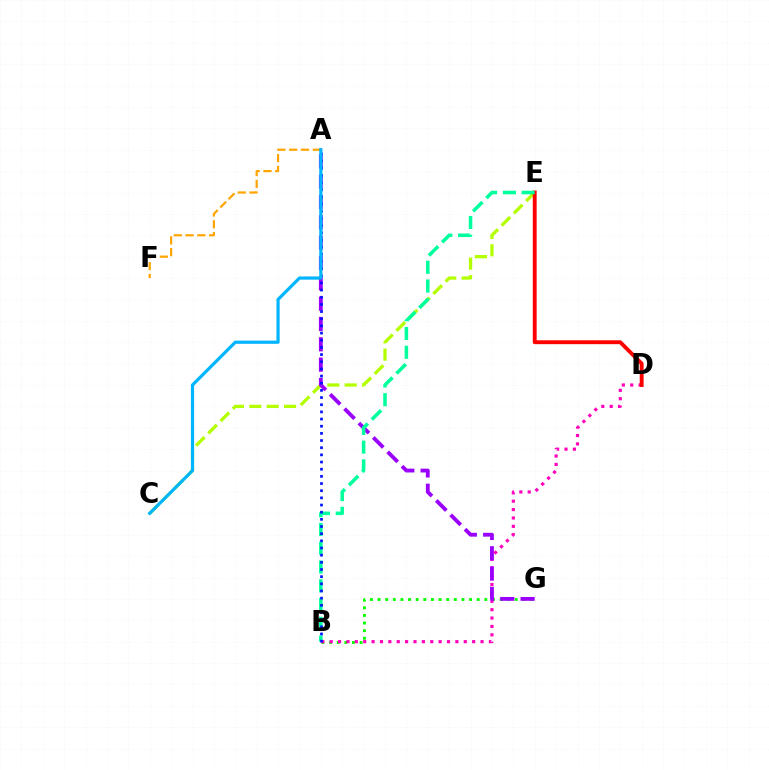{('B', 'G'): [{'color': '#08ff00', 'line_style': 'dotted', 'thickness': 2.07}], ('B', 'D'): [{'color': '#ff00bd', 'line_style': 'dotted', 'thickness': 2.28}], ('A', 'F'): [{'color': '#ffa500', 'line_style': 'dashed', 'thickness': 1.6}], ('C', 'E'): [{'color': '#b3ff00', 'line_style': 'dashed', 'thickness': 2.36}], ('A', 'G'): [{'color': '#9b00ff', 'line_style': 'dashed', 'thickness': 2.76}], ('D', 'E'): [{'color': '#ff0000', 'line_style': 'solid', 'thickness': 2.79}], ('B', 'E'): [{'color': '#00ff9d', 'line_style': 'dashed', 'thickness': 2.55}], ('A', 'B'): [{'color': '#0010ff', 'line_style': 'dotted', 'thickness': 1.95}], ('A', 'C'): [{'color': '#00b5ff', 'line_style': 'solid', 'thickness': 2.3}]}